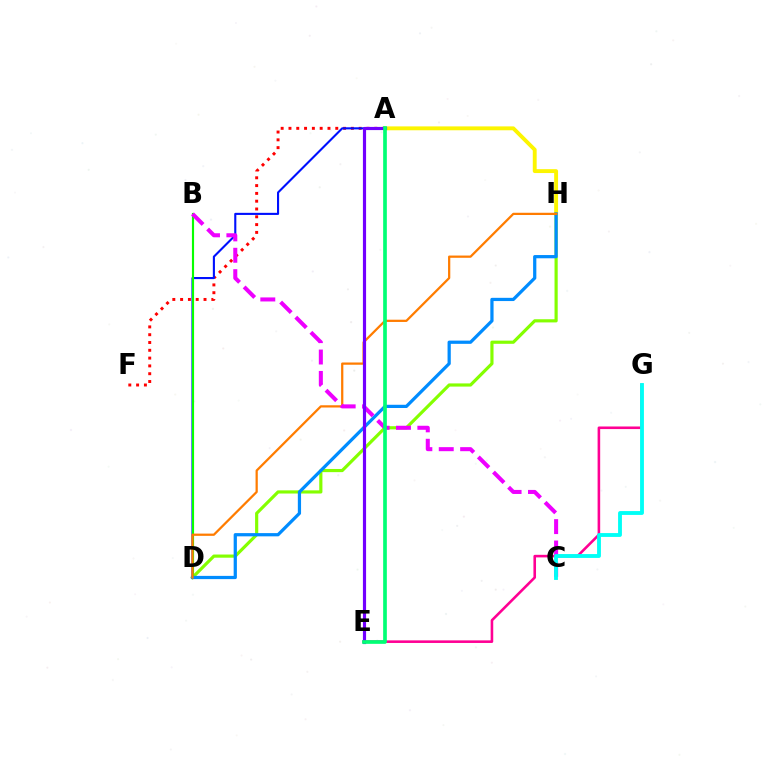{('D', 'H'): [{'color': '#84ff00', 'line_style': 'solid', 'thickness': 2.28}, {'color': '#008cff', 'line_style': 'solid', 'thickness': 2.33}, {'color': '#ff7c00', 'line_style': 'solid', 'thickness': 1.62}], ('A', 'H'): [{'color': '#fcf500', 'line_style': 'solid', 'thickness': 2.79}], ('A', 'F'): [{'color': '#ff0000', 'line_style': 'dotted', 'thickness': 2.12}], ('A', 'D'): [{'color': '#0010ff', 'line_style': 'solid', 'thickness': 1.52}], ('B', 'D'): [{'color': '#08ff00', 'line_style': 'solid', 'thickness': 1.54}], ('E', 'G'): [{'color': '#ff0094', 'line_style': 'solid', 'thickness': 1.87}], ('B', 'C'): [{'color': '#ee00ff', 'line_style': 'dashed', 'thickness': 2.91}], ('A', 'E'): [{'color': '#7200ff', 'line_style': 'solid', 'thickness': 2.28}, {'color': '#00ff74', 'line_style': 'solid', 'thickness': 2.65}], ('C', 'G'): [{'color': '#00fff6', 'line_style': 'solid', 'thickness': 2.77}]}